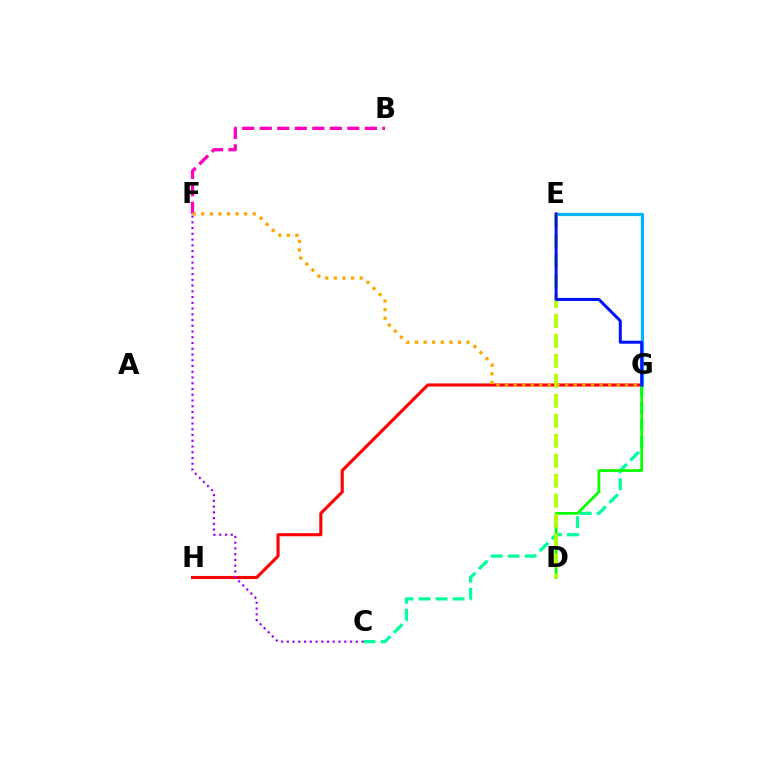{('B', 'F'): [{'color': '#ff00bd', 'line_style': 'dashed', 'thickness': 2.38}], ('G', 'H'): [{'color': '#ff0000', 'line_style': 'solid', 'thickness': 2.23}], ('C', 'G'): [{'color': '#00ff9d', 'line_style': 'dashed', 'thickness': 2.32}], ('E', 'G'): [{'color': '#00b5ff', 'line_style': 'solid', 'thickness': 2.29}, {'color': '#0010ff', 'line_style': 'solid', 'thickness': 2.15}], ('D', 'G'): [{'color': '#08ff00', 'line_style': 'solid', 'thickness': 1.97}], ('D', 'E'): [{'color': '#b3ff00', 'line_style': 'dashed', 'thickness': 2.71}], ('C', 'F'): [{'color': '#9b00ff', 'line_style': 'dotted', 'thickness': 1.56}], ('F', 'G'): [{'color': '#ffa500', 'line_style': 'dotted', 'thickness': 2.33}]}